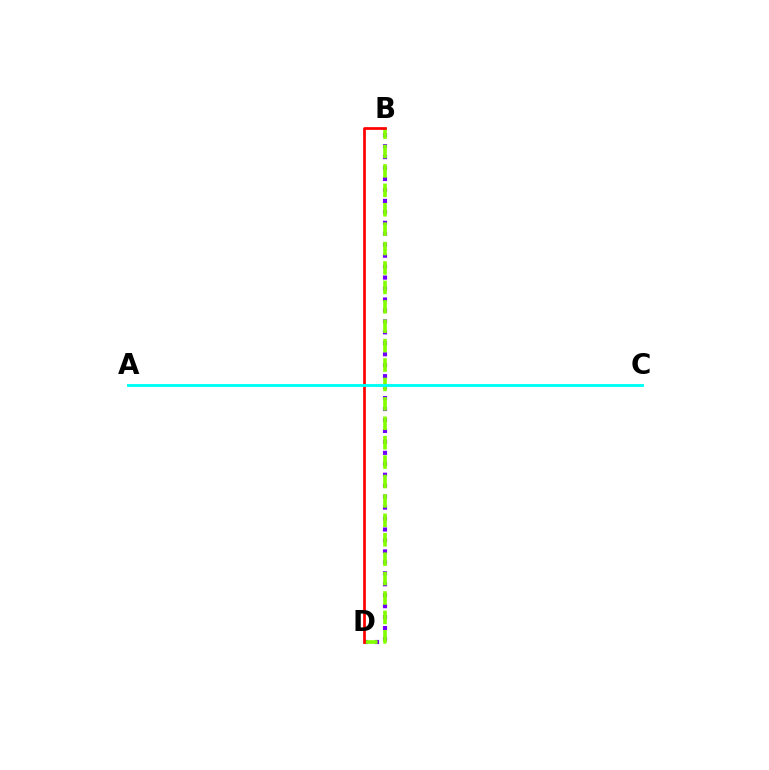{('B', 'D'): [{'color': '#7200ff', 'line_style': 'dotted', 'thickness': 2.98}, {'color': '#84ff00', 'line_style': 'dashed', 'thickness': 2.64}, {'color': '#ff0000', 'line_style': 'solid', 'thickness': 1.95}], ('A', 'C'): [{'color': '#00fff6', 'line_style': 'solid', 'thickness': 2.09}]}